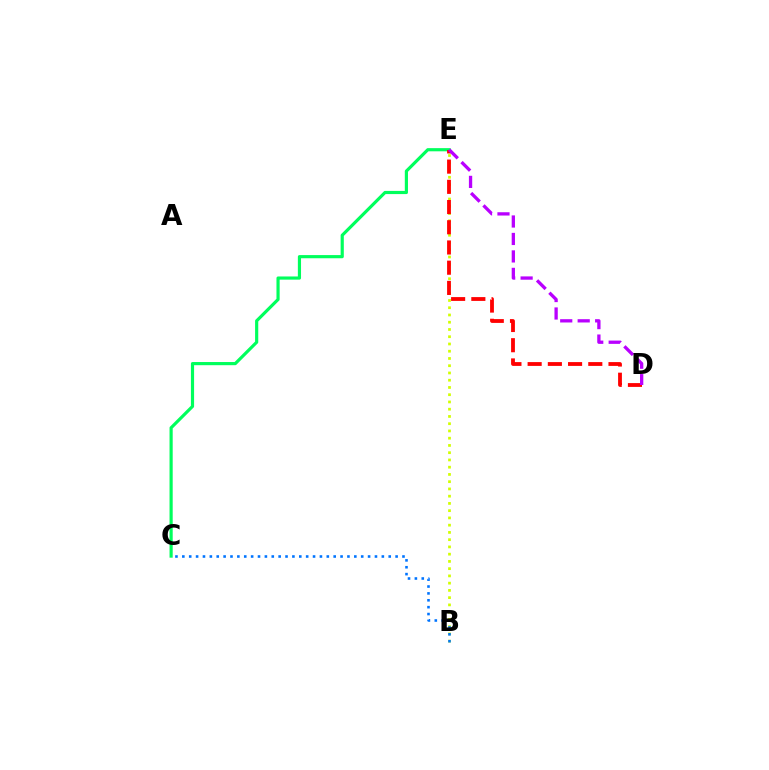{('B', 'E'): [{'color': '#d1ff00', 'line_style': 'dotted', 'thickness': 1.97}], ('C', 'E'): [{'color': '#00ff5c', 'line_style': 'solid', 'thickness': 2.28}], ('B', 'C'): [{'color': '#0074ff', 'line_style': 'dotted', 'thickness': 1.87}], ('D', 'E'): [{'color': '#ff0000', 'line_style': 'dashed', 'thickness': 2.75}, {'color': '#b900ff', 'line_style': 'dashed', 'thickness': 2.37}]}